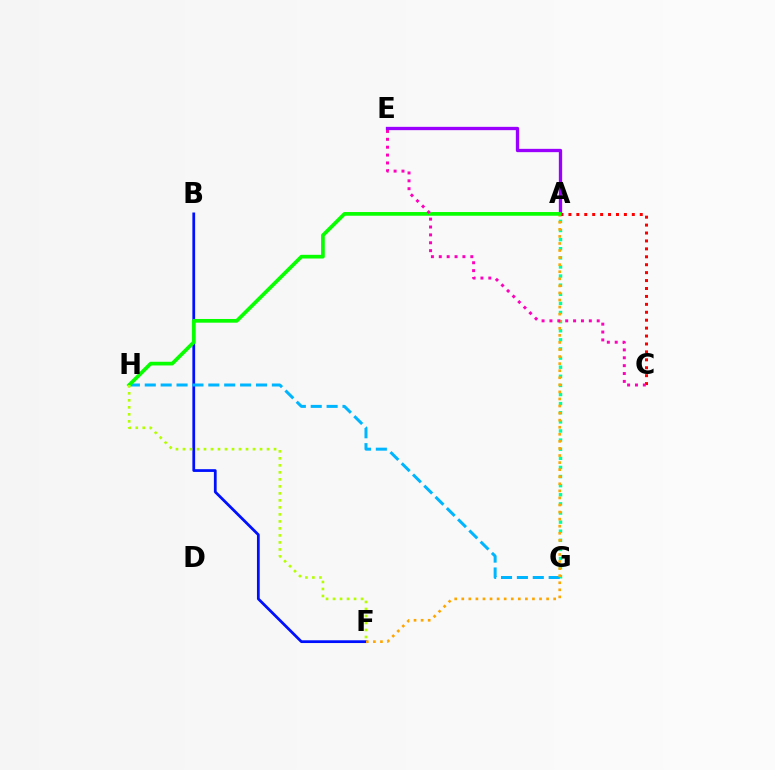{('A', 'C'): [{'color': '#ff0000', 'line_style': 'dotted', 'thickness': 2.15}], ('B', 'F'): [{'color': '#0010ff', 'line_style': 'solid', 'thickness': 1.98}], ('A', 'E'): [{'color': '#9b00ff', 'line_style': 'solid', 'thickness': 2.39}], ('A', 'G'): [{'color': '#00ff9d', 'line_style': 'dotted', 'thickness': 2.48}], ('G', 'H'): [{'color': '#00b5ff', 'line_style': 'dashed', 'thickness': 2.16}], ('A', 'F'): [{'color': '#ffa500', 'line_style': 'dotted', 'thickness': 1.92}], ('A', 'H'): [{'color': '#08ff00', 'line_style': 'solid', 'thickness': 2.67}], ('F', 'H'): [{'color': '#b3ff00', 'line_style': 'dotted', 'thickness': 1.9}], ('C', 'E'): [{'color': '#ff00bd', 'line_style': 'dotted', 'thickness': 2.14}]}